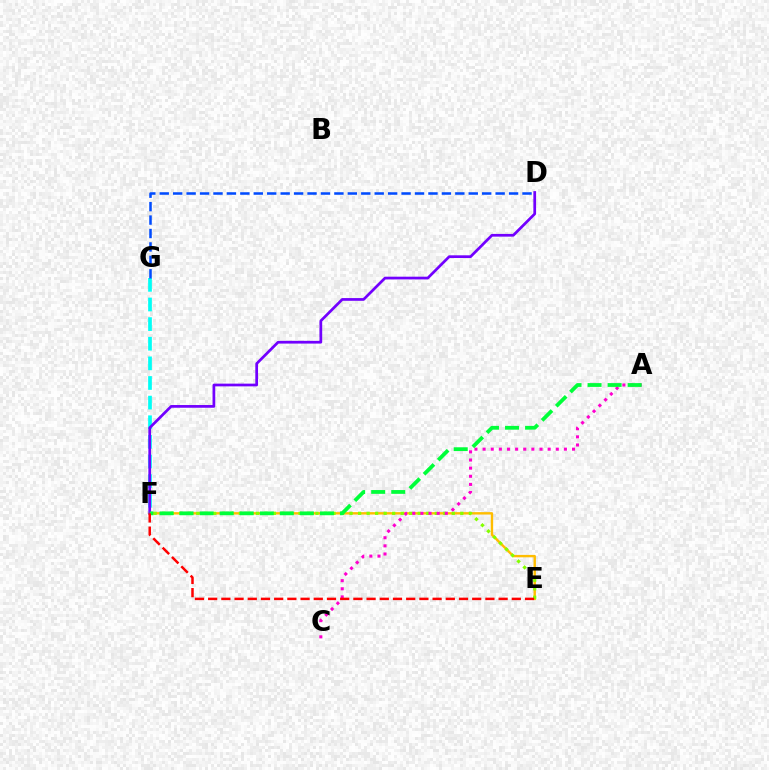{('E', 'F'): [{'color': '#ffbd00', 'line_style': 'solid', 'thickness': 1.74}, {'color': '#84ff00', 'line_style': 'dotted', 'thickness': 2.31}, {'color': '#ff0000', 'line_style': 'dashed', 'thickness': 1.79}], ('A', 'C'): [{'color': '#ff00cf', 'line_style': 'dotted', 'thickness': 2.21}], ('F', 'G'): [{'color': '#00fff6', 'line_style': 'dashed', 'thickness': 2.67}], ('D', 'F'): [{'color': '#7200ff', 'line_style': 'solid', 'thickness': 1.96}], ('A', 'F'): [{'color': '#00ff39', 'line_style': 'dashed', 'thickness': 2.72}], ('D', 'G'): [{'color': '#004bff', 'line_style': 'dashed', 'thickness': 1.83}]}